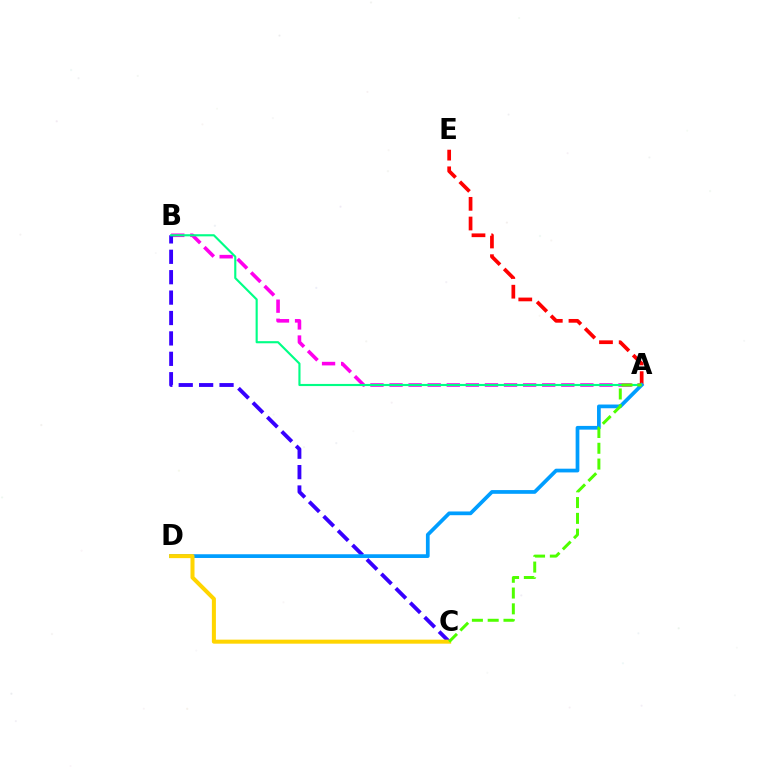{('A', 'B'): [{'color': '#ff00ed', 'line_style': 'dashed', 'thickness': 2.59}, {'color': '#00ff86', 'line_style': 'solid', 'thickness': 1.54}], ('B', 'C'): [{'color': '#3700ff', 'line_style': 'dashed', 'thickness': 2.77}], ('A', 'E'): [{'color': '#ff0000', 'line_style': 'dashed', 'thickness': 2.67}], ('A', 'D'): [{'color': '#009eff', 'line_style': 'solid', 'thickness': 2.68}], ('C', 'D'): [{'color': '#ffd500', 'line_style': 'solid', 'thickness': 2.9}], ('A', 'C'): [{'color': '#4fff00', 'line_style': 'dashed', 'thickness': 2.15}]}